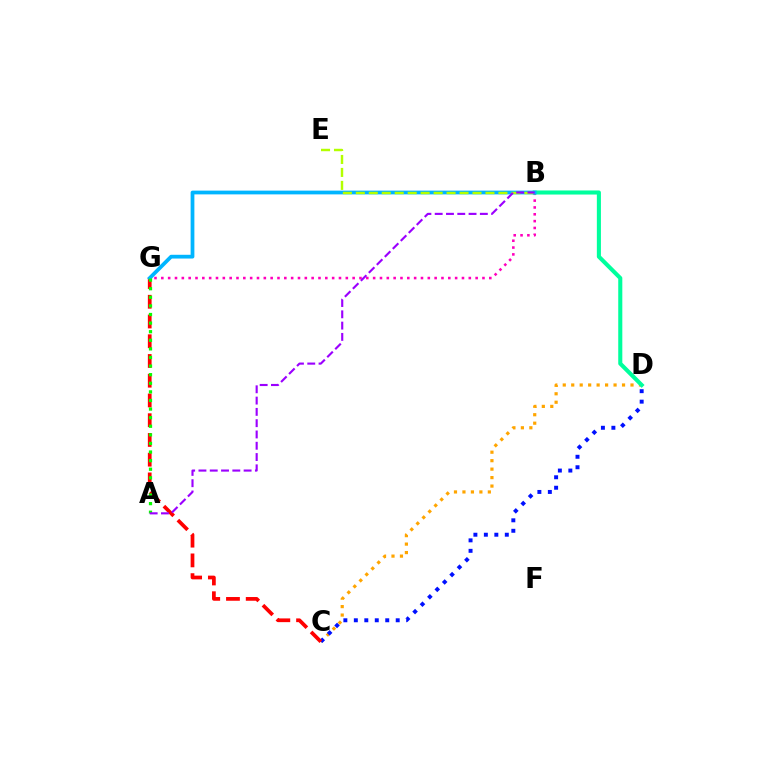{('C', 'D'): [{'color': '#ffa500', 'line_style': 'dotted', 'thickness': 2.3}, {'color': '#0010ff', 'line_style': 'dotted', 'thickness': 2.84}], ('B', 'G'): [{'color': '#ff00bd', 'line_style': 'dotted', 'thickness': 1.86}, {'color': '#00b5ff', 'line_style': 'solid', 'thickness': 2.71}], ('B', 'D'): [{'color': '#00ff9d', 'line_style': 'solid', 'thickness': 2.94}], ('C', 'G'): [{'color': '#ff0000', 'line_style': 'dashed', 'thickness': 2.68}], ('B', 'E'): [{'color': '#b3ff00', 'line_style': 'dashed', 'thickness': 1.76}], ('A', 'G'): [{'color': '#08ff00', 'line_style': 'dotted', 'thickness': 2.34}], ('A', 'B'): [{'color': '#9b00ff', 'line_style': 'dashed', 'thickness': 1.53}]}